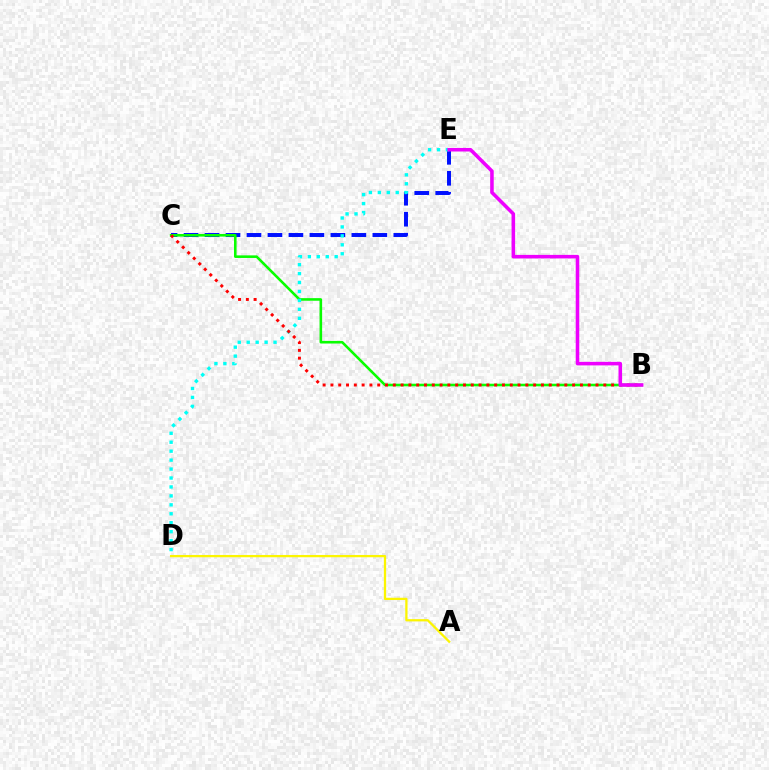{('C', 'E'): [{'color': '#0010ff', 'line_style': 'dashed', 'thickness': 2.85}], ('A', 'D'): [{'color': '#fcf500', 'line_style': 'solid', 'thickness': 1.64}], ('B', 'C'): [{'color': '#08ff00', 'line_style': 'solid', 'thickness': 1.87}, {'color': '#ff0000', 'line_style': 'dotted', 'thickness': 2.12}], ('D', 'E'): [{'color': '#00fff6', 'line_style': 'dotted', 'thickness': 2.43}], ('B', 'E'): [{'color': '#ee00ff', 'line_style': 'solid', 'thickness': 2.56}]}